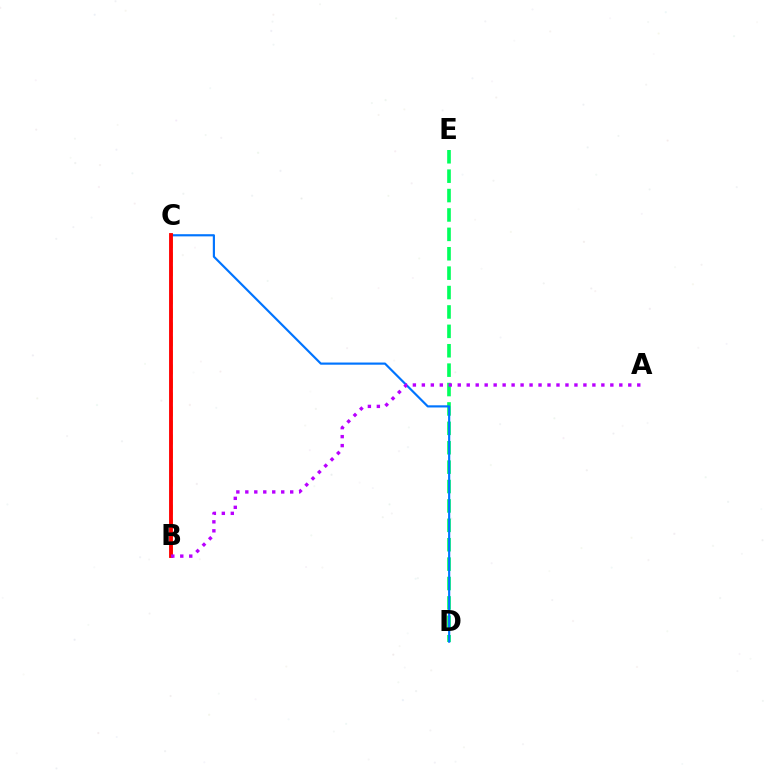{('D', 'E'): [{'color': '#00ff5c', 'line_style': 'dashed', 'thickness': 2.64}], ('C', 'D'): [{'color': '#0074ff', 'line_style': 'solid', 'thickness': 1.56}], ('B', 'C'): [{'color': '#d1ff00', 'line_style': 'dashed', 'thickness': 1.9}, {'color': '#ff0000', 'line_style': 'solid', 'thickness': 2.77}], ('A', 'B'): [{'color': '#b900ff', 'line_style': 'dotted', 'thickness': 2.44}]}